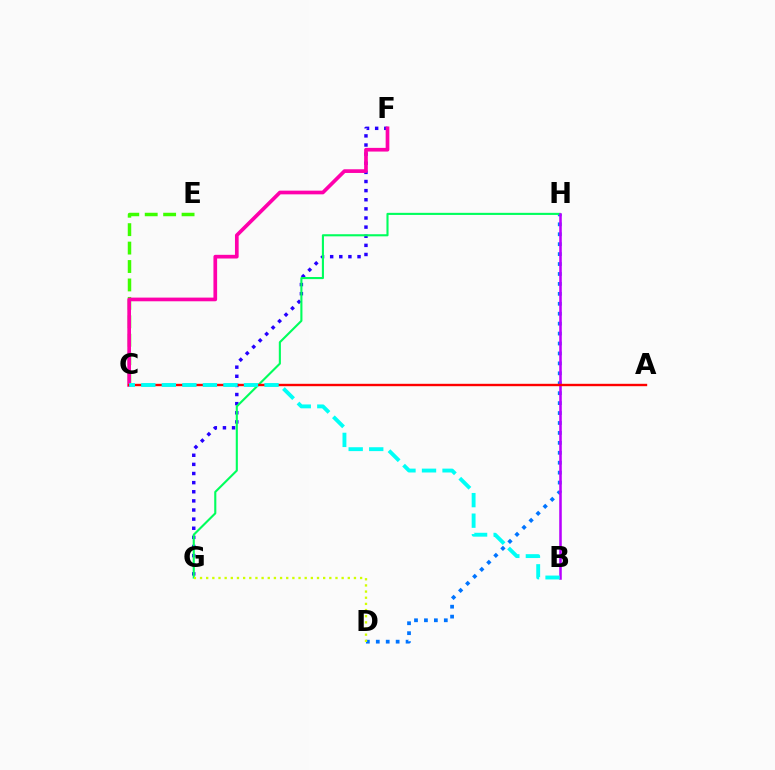{('C', 'E'): [{'color': '#3dff00', 'line_style': 'dashed', 'thickness': 2.5}], ('A', 'C'): [{'color': '#ff9400', 'line_style': 'solid', 'thickness': 1.51}, {'color': '#ff0000', 'line_style': 'solid', 'thickness': 1.68}], ('F', 'G'): [{'color': '#2500ff', 'line_style': 'dotted', 'thickness': 2.48}], ('D', 'H'): [{'color': '#0074ff', 'line_style': 'dotted', 'thickness': 2.7}], ('G', 'H'): [{'color': '#00ff5c', 'line_style': 'solid', 'thickness': 1.52}], ('B', 'H'): [{'color': '#b900ff', 'line_style': 'solid', 'thickness': 1.83}], ('C', 'F'): [{'color': '#ff00ac', 'line_style': 'solid', 'thickness': 2.65}], ('D', 'G'): [{'color': '#d1ff00', 'line_style': 'dotted', 'thickness': 1.67}], ('B', 'C'): [{'color': '#00fff6', 'line_style': 'dashed', 'thickness': 2.79}]}